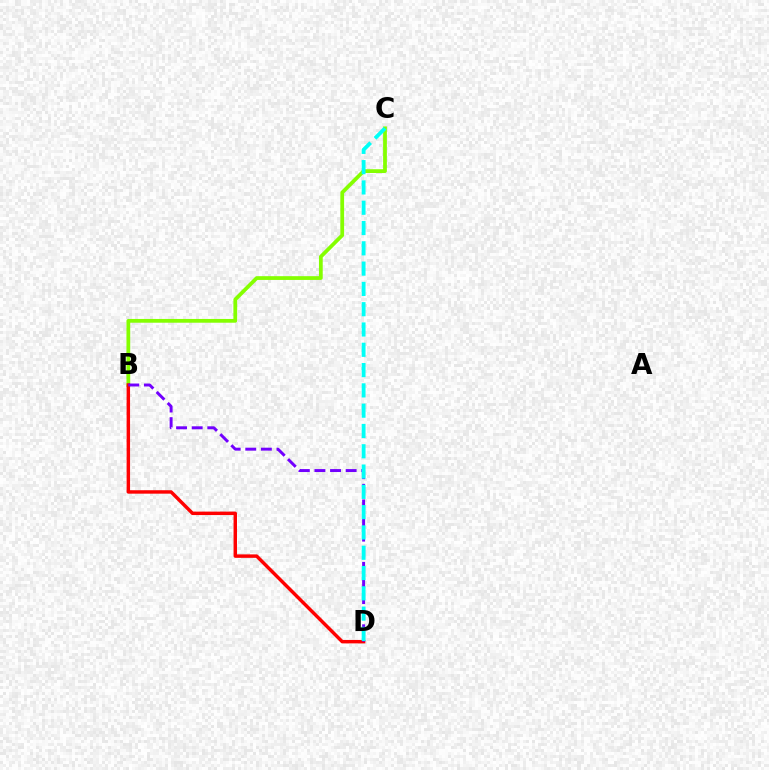{('B', 'C'): [{'color': '#84ff00', 'line_style': 'solid', 'thickness': 2.71}], ('B', 'D'): [{'color': '#ff0000', 'line_style': 'solid', 'thickness': 2.48}, {'color': '#7200ff', 'line_style': 'dashed', 'thickness': 2.12}], ('C', 'D'): [{'color': '#00fff6', 'line_style': 'dashed', 'thickness': 2.76}]}